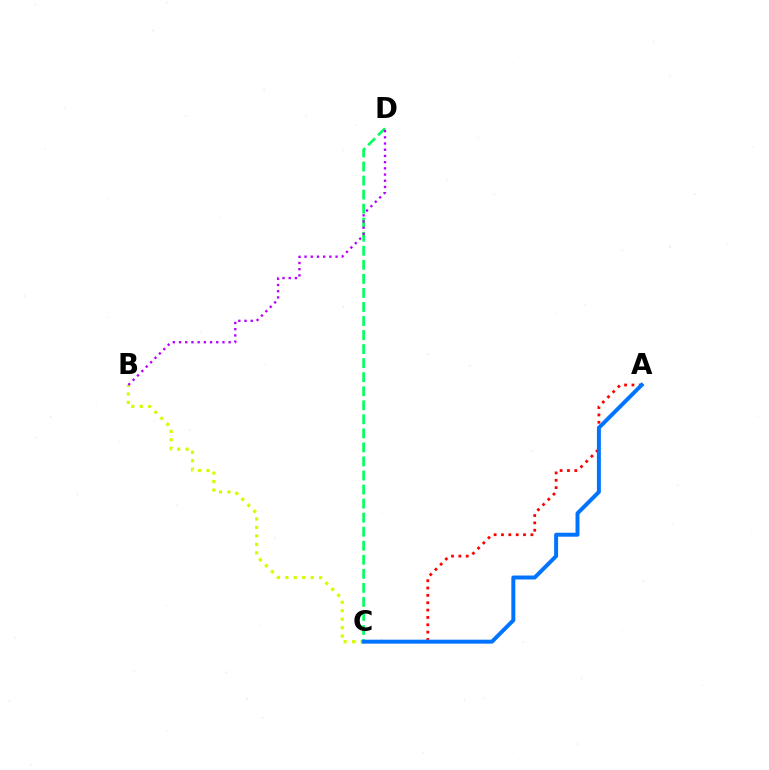{('B', 'C'): [{'color': '#d1ff00', 'line_style': 'dotted', 'thickness': 2.3}], ('C', 'D'): [{'color': '#00ff5c', 'line_style': 'dashed', 'thickness': 1.91}], ('A', 'C'): [{'color': '#ff0000', 'line_style': 'dotted', 'thickness': 2.0}, {'color': '#0074ff', 'line_style': 'solid', 'thickness': 2.85}], ('B', 'D'): [{'color': '#b900ff', 'line_style': 'dotted', 'thickness': 1.69}]}